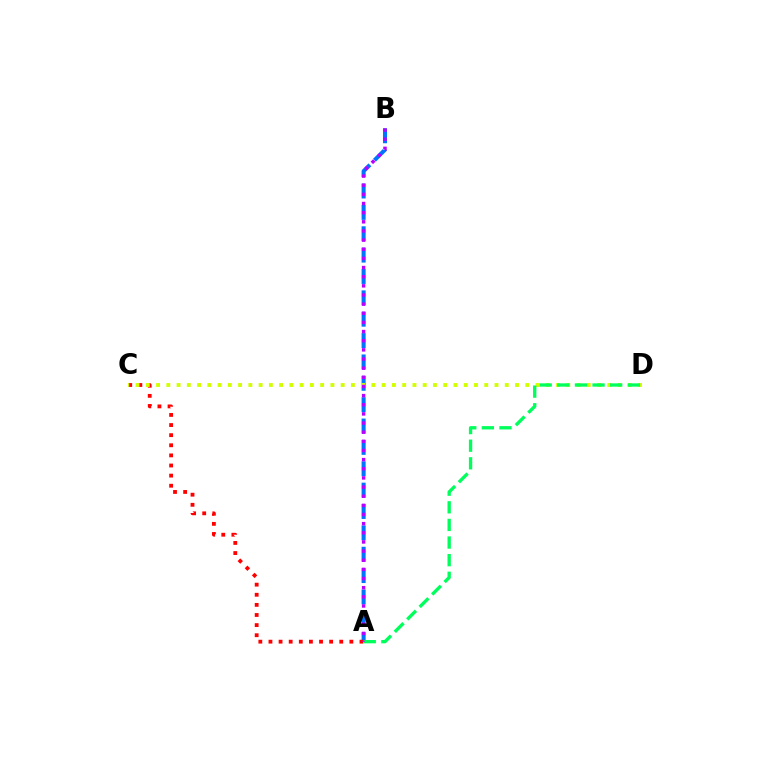{('A', 'B'): [{'color': '#0074ff', 'line_style': 'dashed', 'thickness': 2.9}, {'color': '#b900ff', 'line_style': 'dotted', 'thickness': 2.49}], ('A', 'C'): [{'color': '#ff0000', 'line_style': 'dotted', 'thickness': 2.75}], ('C', 'D'): [{'color': '#d1ff00', 'line_style': 'dotted', 'thickness': 2.79}], ('A', 'D'): [{'color': '#00ff5c', 'line_style': 'dashed', 'thickness': 2.39}]}